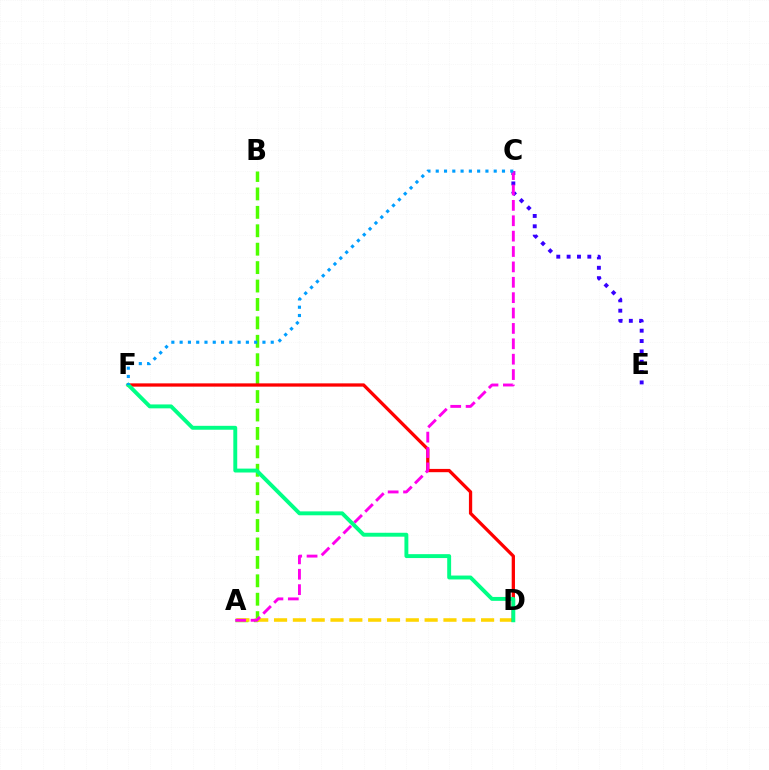{('A', 'B'): [{'color': '#4fff00', 'line_style': 'dashed', 'thickness': 2.5}], ('C', 'E'): [{'color': '#3700ff', 'line_style': 'dotted', 'thickness': 2.81}], ('A', 'D'): [{'color': '#ffd500', 'line_style': 'dashed', 'thickness': 2.56}], ('D', 'F'): [{'color': '#ff0000', 'line_style': 'solid', 'thickness': 2.36}, {'color': '#00ff86', 'line_style': 'solid', 'thickness': 2.81}], ('A', 'C'): [{'color': '#ff00ed', 'line_style': 'dashed', 'thickness': 2.09}], ('C', 'F'): [{'color': '#009eff', 'line_style': 'dotted', 'thickness': 2.25}]}